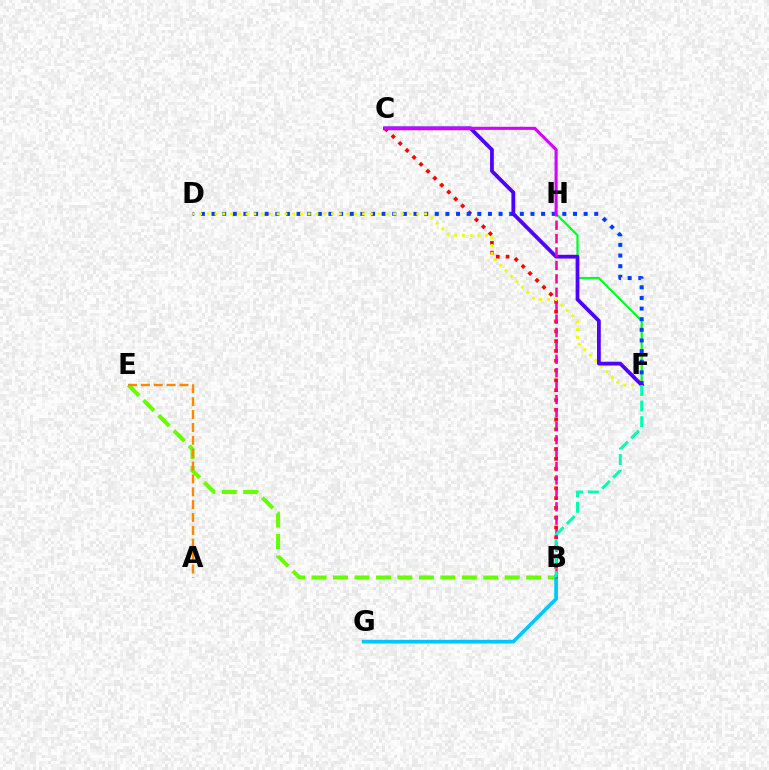{('B', 'C'): [{'color': '#ff0000', 'line_style': 'dotted', 'thickness': 2.67}], ('F', 'H'): [{'color': '#00ff27', 'line_style': 'solid', 'thickness': 1.61}], ('D', 'F'): [{'color': '#003fff', 'line_style': 'dotted', 'thickness': 2.89}, {'color': '#eeff00', 'line_style': 'dotted', 'thickness': 2.11}], ('B', 'E'): [{'color': '#66ff00', 'line_style': 'dashed', 'thickness': 2.92}], ('B', 'G'): [{'color': '#00c7ff', 'line_style': 'solid', 'thickness': 2.67}], ('A', 'E'): [{'color': '#ff8800', 'line_style': 'dashed', 'thickness': 1.75}], ('C', 'F'): [{'color': '#4f00ff', 'line_style': 'solid', 'thickness': 2.72}], ('B', 'H'): [{'color': '#ff00a0', 'line_style': 'dashed', 'thickness': 1.82}], ('B', 'F'): [{'color': '#00ffaf', 'line_style': 'dashed', 'thickness': 2.12}], ('C', 'H'): [{'color': '#d600ff', 'line_style': 'solid', 'thickness': 2.22}]}